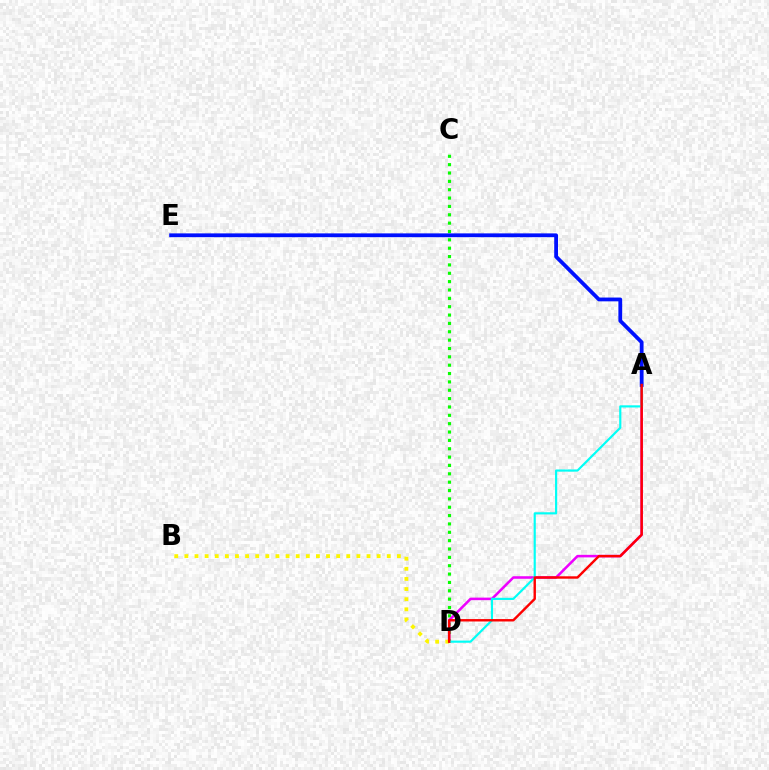{('C', 'D'): [{'color': '#08ff00', 'line_style': 'dotted', 'thickness': 2.27}], ('A', 'D'): [{'color': '#ee00ff', 'line_style': 'solid', 'thickness': 1.84}, {'color': '#00fff6', 'line_style': 'solid', 'thickness': 1.56}, {'color': '#ff0000', 'line_style': 'solid', 'thickness': 1.74}], ('B', 'D'): [{'color': '#fcf500', 'line_style': 'dotted', 'thickness': 2.75}], ('A', 'E'): [{'color': '#0010ff', 'line_style': 'solid', 'thickness': 2.73}]}